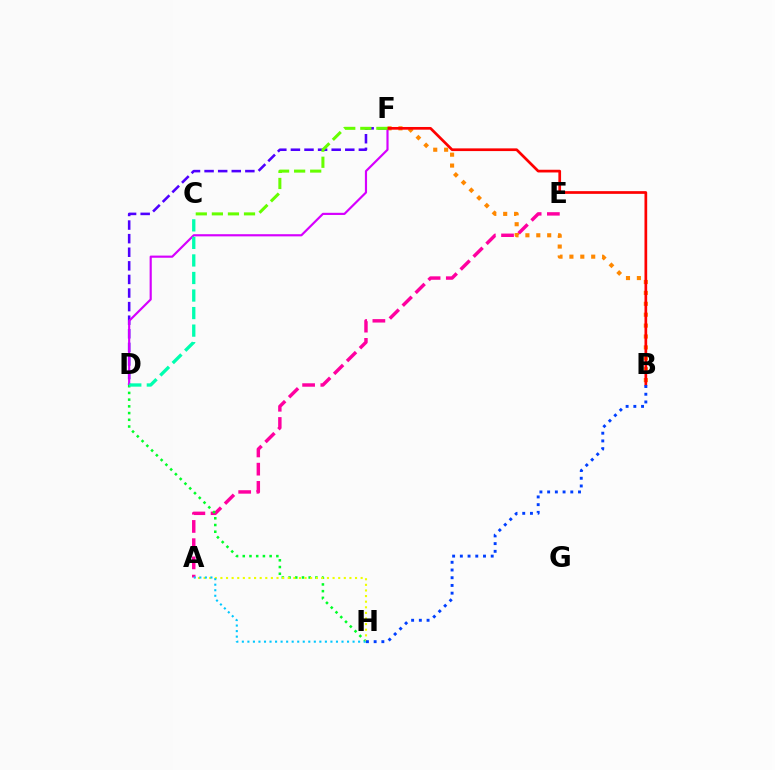{('D', 'F'): [{'color': '#4f00ff', 'line_style': 'dashed', 'thickness': 1.85}, {'color': '#d600ff', 'line_style': 'solid', 'thickness': 1.56}], ('A', 'E'): [{'color': '#ff00a0', 'line_style': 'dashed', 'thickness': 2.47}], ('B', 'F'): [{'color': '#ff8800', 'line_style': 'dotted', 'thickness': 2.96}, {'color': '#ff0000', 'line_style': 'solid', 'thickness': 1.95}], ('C', 'F'): [{'color': '#66ff00', 'line_style': 'dashed', 'thickness': 2.18}], ('D', 'H'): [{'color': '#00ff27', 'line_style': 'dotted', 'thickness': 1.82}], ('A', 'H'): [{'color': '#eeff00', 'line_style': 'dotted', 'thickness': 1.52}, {'color': '#00c7ff', 'line_style': 'dotted', 'thickness': 1.5}], ('C', 'D'): [{'color': '#00ffaf', 'line_style': 'dashed', 'thickness': 2.38}], ('B', 'H'): [{'color': '#003fff', 'line_style': 'dotted', 'thickness': 2.1}]}